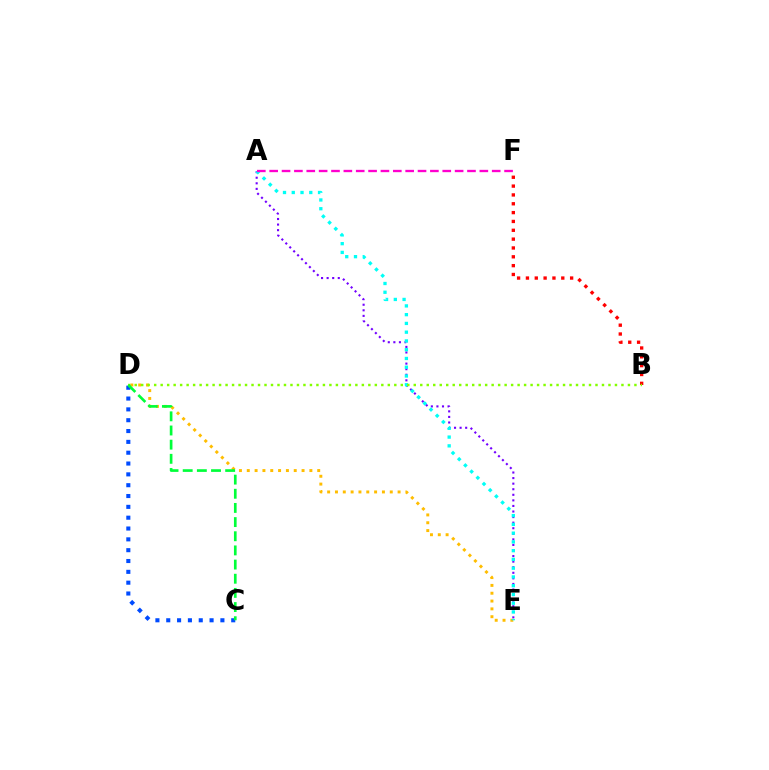{('A', 'E'): [{'color': '#7200ff', 'line_style': 'dotted', 'thickness': 1.51}, {'color': '#00fff6', 'line_style': 'dotted', 'thickness': 2.38}], ('B', 'F'): [{'color': '#ff0000', 'line_style': 'dotted', 'thickness': 2.4}], ('D', 'E'): [{'color': '#ffbd00', 'line_style': 'dotted', 'thickness': 2.13}], ('C', 'D'): [{'color': '#004bff', 'line_style': 'dotted', 'thickness': 2.94}, {'color': '#00ff39', 'line_style': 'dashed', 'thickness': 1.92}], ('A', 'F'): [{'color': '#ff00cf', 'line_style': 'dashed', 'thickness': 1.68}], ('B', 'D'): [{'color': '#84ff00', 'line_style': 'dotted', 'thickness': 1.76}]}